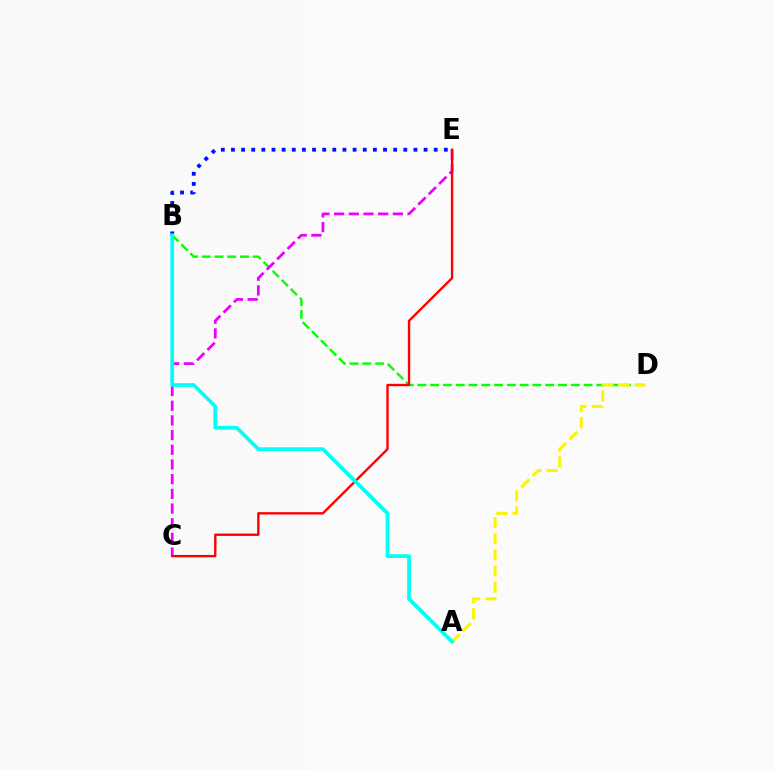{('B', 'D'): [{'color': '#08ff00', 'line_style': 'dashed', 'thickness': 1.74}], ('B', 'E'): [{'color': '#0010ff', 'line_style': 'dotted', 'thickness': 2.75}], ('C', 'E'): [{'color': '#ee00ff', 'line_style': 'dashed', 'thickness': 2.0}, {'color': '#ff0000', 'line_style': 'solid', 'thickness': 1.71}], ('A', 'D'): [{'color': '#fcf500', 'line_style': 'dashed', 'thickness': 2.19}], ('A', 'B'): [{'color': '#00fff6', 'line_style': 'solid', 'thickness': 2.68}]}